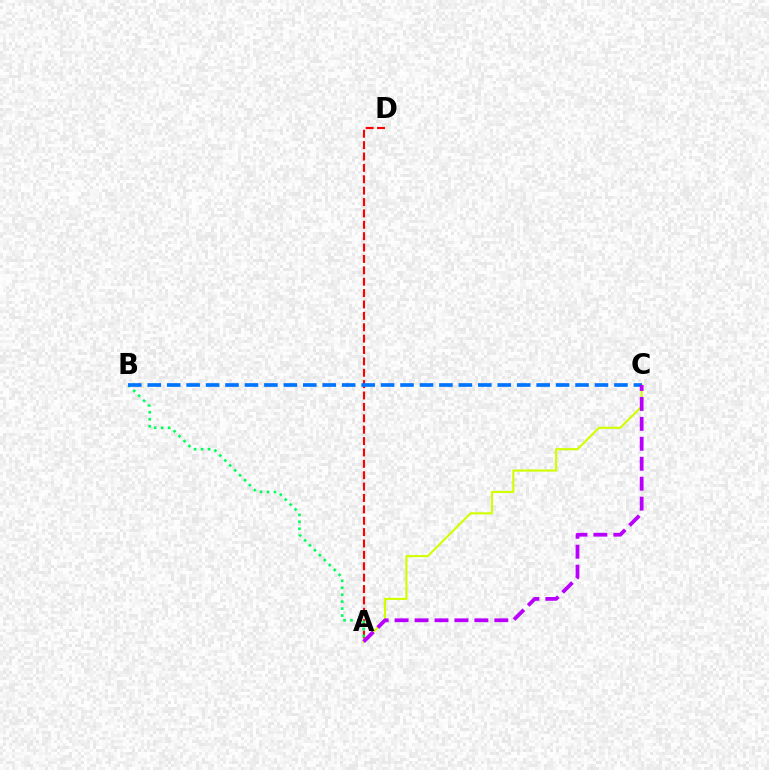{('A', 'D'): [{'color': '#ff0000', 'line_style': 'dashed', 'thickness': 1.55}], ('A', 'B'): [{'color': '#00ff5c', 'line_style': 'dotted', 'thickness': 1.89}], ('A', 'C'): [{'color': '#d1ff00', 'line_style': 'solid', 'thickness': 1.53}, {'color': '#b900ff', 'line_style': 'dashed', 'thickness': 2.71}], ('B', 'C'): [{'color': '#0074ff', 'line_style': 'dashed', 'thickness': 2.64}]}